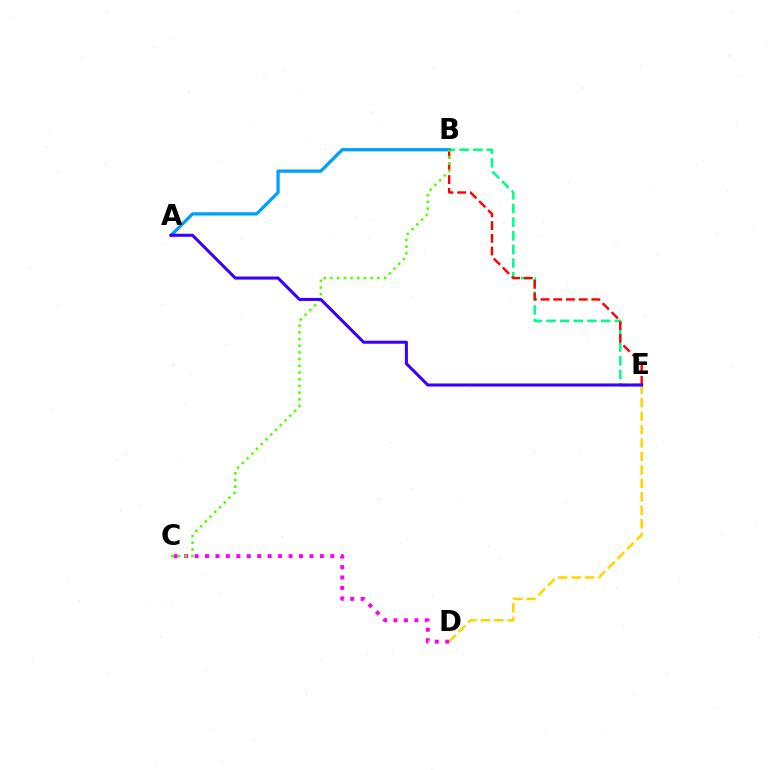{('B', 'E'): [{'color': '#00ff86', 'line_style': 'dashed', 'thickness': 1.85}, {'color': '#ff0000', 'line_style': 'dashed', 'thickness': 1.73}], ('A', 'B'): [{'color': '#009eff', 'line_style': 'solid', 'thickness': 2.34}], ('D', 'E'): [{'color': '#ffd500', 'line_style': 'dashed', 'thickness': 1.83}], ('C', 'D'): [{'color': '#ff00ed', 'line_style': 'dotted', 'thickness': 2.84}], ('B', 'C'): [{'color': '#4fff00', 'line_style': 'dotted', 'thickness': 1.82}], ('A', 'E'): [{'color': '#3700ff', 'line_style': 'solid', 'thickness': 2.19}]}